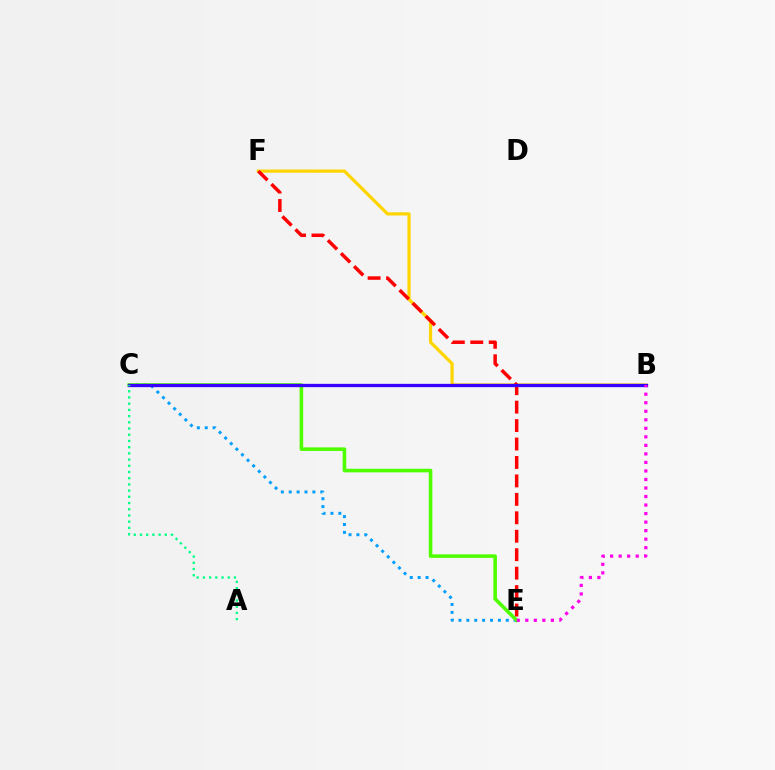{('C', 'E'): [{'color': '#009eff', 'line_style': 'dotted', 'thickness': 2.14}, {'color': '#4fff00', 'line_style': 'solid', 'thickness': 2.59}], ('B', 'F'): [{'color': '#ffd500', 'line_style': 'solid', 'thickness': 2.31}], ('E', 'F'): [{'color': '#ff0000', 'line_style': 'dashed', 'thickness': 2.51}], ('B', 'C'): [{'color': '#3700ff', 'line_style': 'solid', 'thickness': 2.38}], ('B', 'E'): [{'color': '#ff00ed', 'line_style': 'dotted', 'thickness': 2.32}], ('A', 'C'): [{'color': '#00ff86', 'line_style': 'dotted', 'thickness': 1.69}]}